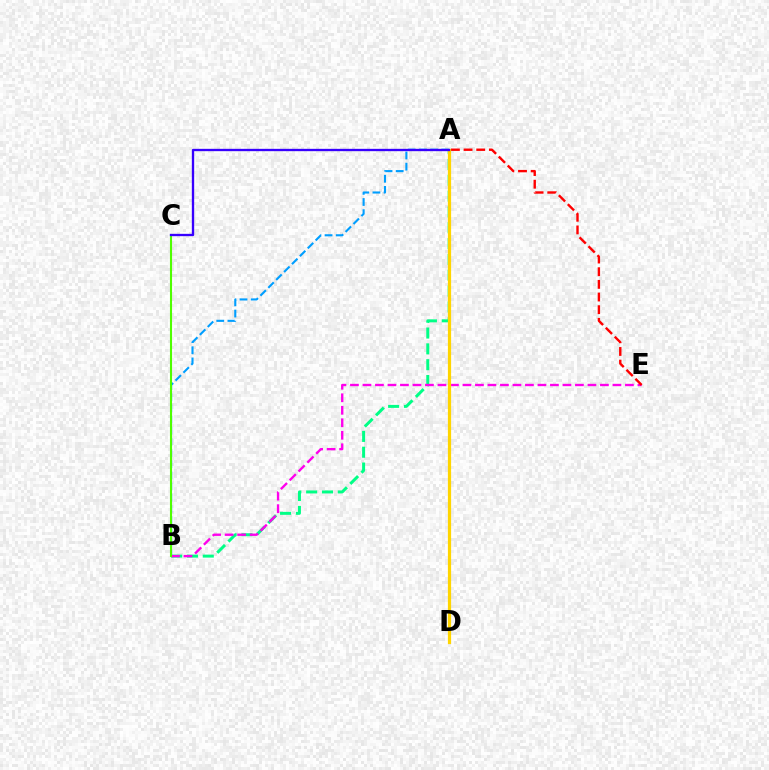{('A', 'B'): [{'color': '#00ff86', 'line_style': 'dashed', 'thickness': 2.15}, {'color': '#009eff', 'line_style': 'dashed', 'thickness': 1.52}], ('B', 'E'): [{'color': '#ff00ed', 'line_style': 'dashed', 'thickness': 1.7}], ('A', 'E'): [{'color': '#ff0000', 'line_style': 'dashed', 'thickness': 1.72}], ('A', 'D'): [{'color': '#ffd500', 'line_style': 'solid', 'thickness': 2.31}], ('B', 'C'): [{'color': '#4fff00', 'line_style': 'solid', 'thickness': 1.51}], ('A', 'C'): [{'color': '#3700ff', 'line_style': 'solid', 'thickness': 1.68}]}